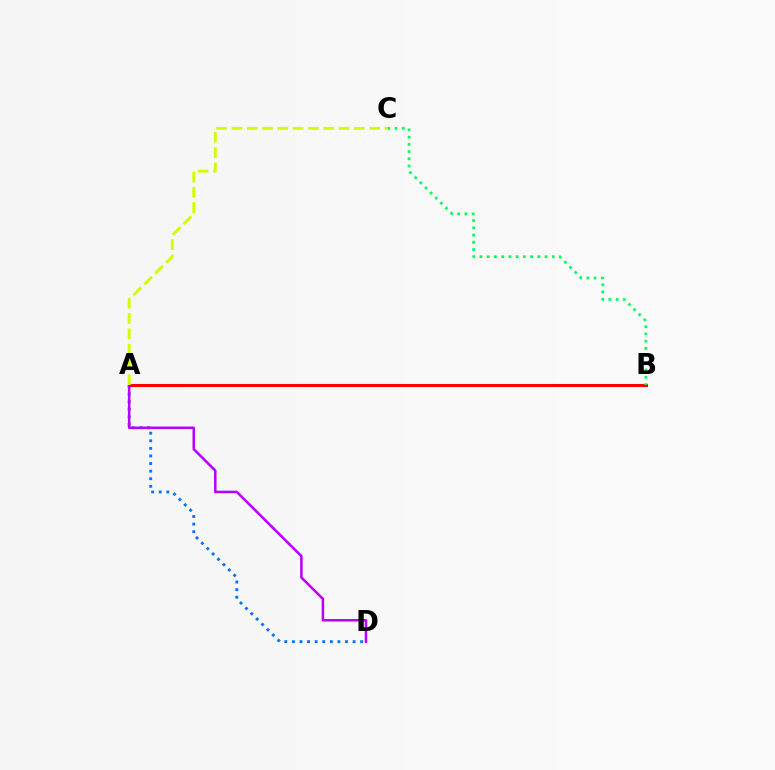{('A', 'D'): [{'color': '#0074ff', 'line_style': 'dotted', 'thickness': 2.06}, {'color': '#b900ff', 'line_style': 'solid', 'thickness': 1.82}], ('A', 'B'): [{'color': '#ff0000', 'line_style': 'solid', 'thickness': 2.18}], ('B', 'C'): [{'color': '#00ff5c', 'line_style': 'dotted', 'thickness': 1.96}], ('A', 'C'): [{'color': '#d1ff00', 'line_style': 'dashed', 'thickness': 2.08}]}